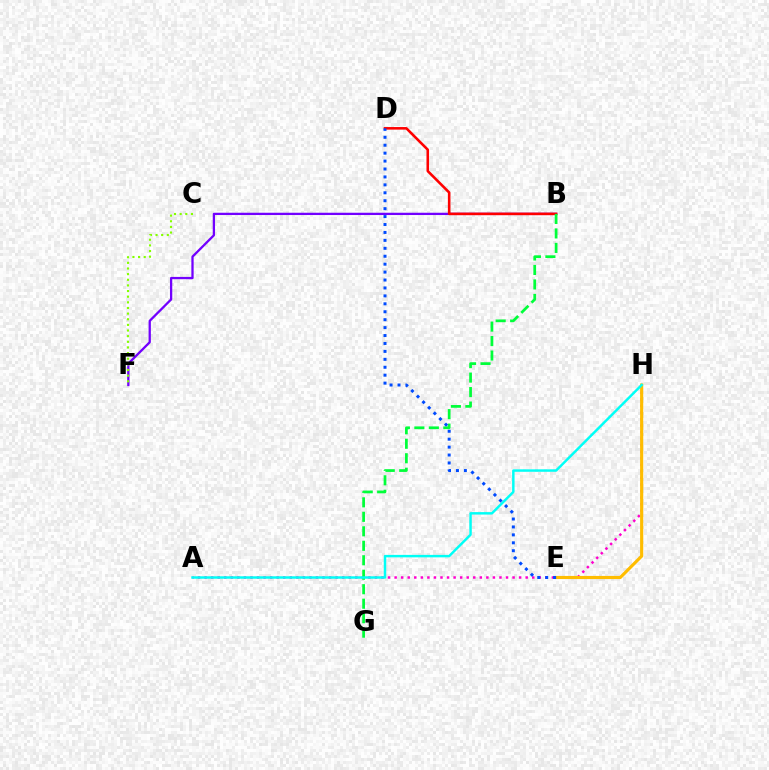{('B', 'F'): [{'color': '#7200ff', 'line_style': 'solid', 'thickness': 1.64}], ('A', 'H'): [{'color': '#ff00cf', 'line_style': 'dotted', 'thickness': 1.78}, {'color': '#00fff6', 'line_style': 'solid', 'thickness': 1.77}], ('E', 'H'): [{'color': '#ffbd00', 'line_style': 'solid', 'thickness': 2.26}], ('B', 'D'): [{'color': '#ff0000', 'line_style': 'solid', 'thickness': 1.86}], ('B', 'G'): [{'color': '#00ff39', 'line_style': 'dashed', 'thickness': 1.97}], ('C', 'F'): [{'color': '#84ff00', 'line_style': 'dotted', 'thickness': 1.53}], ('D', 'E'): [{'color': '#004bff', 'line_style': 'dotted', 'thickness': 2.15}]}